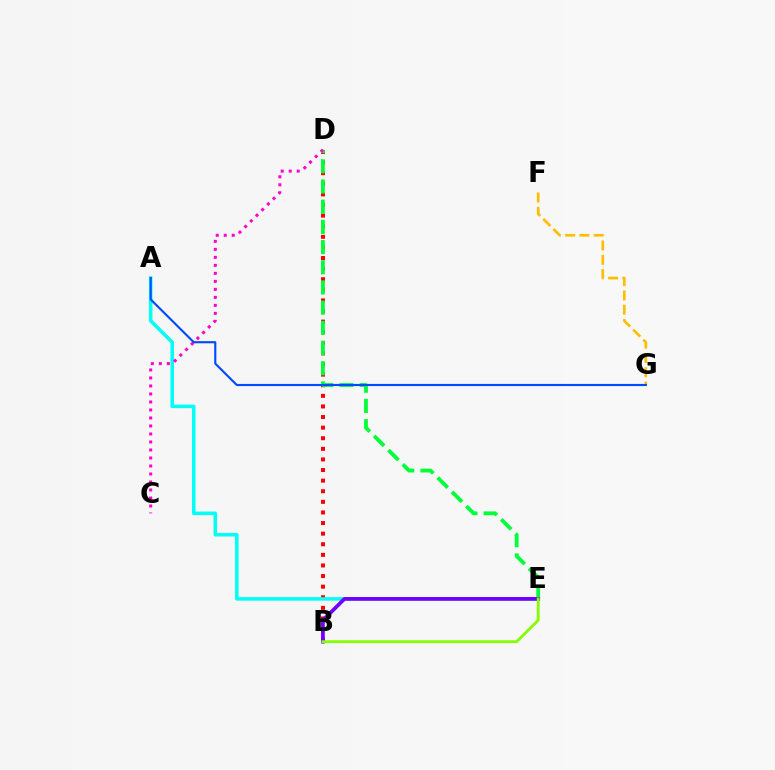{('B', 'D'): [{'color': '#ff0000', 'line_style': 'dotted', 'thickness': 2.88}], ('D', 'E'): [{'color': '#00ff39', 'line_style': 'dashed', 'thickness': 2.74}], ('F', 'G'): [{'color': '#ffbd00', 'line_style': 'dashed', 'thickness': 1.94}], ('A', 'E'): [{'color': '#00fff6', 'line_style': 'solid', 'thickness': 2.54}], ('B', 'E'): [{'color': '#7200ff', 'line_style': 'solid', 'thickness': 2.69}, {'color': '#84ff00', 'line_style': 'solid', 'thickness': 2.04}], ('C', 'D'): [{'color': '#ff00cf', 'line_style': 'dotted', 'thickness': 2.17}], ('A', 'G'): [{'color': '#004bff', 'line_style': 'solid', 'thickness': 1.54}]}